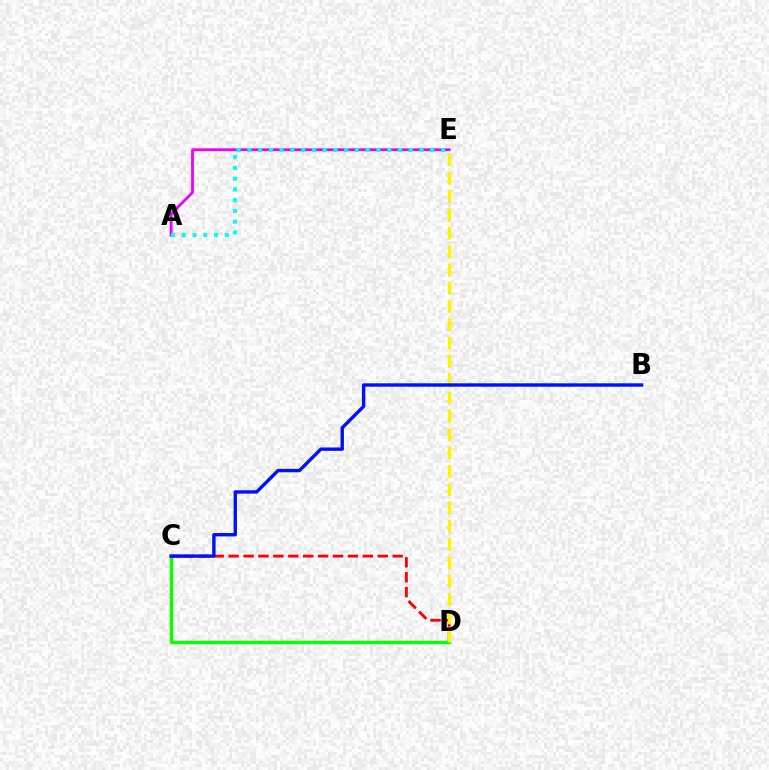{('C', 'D'): [{'color': '#ff0000', 'line_style': 'dashed', 'thickness': 2.03}, {'color': '#08ff00', 'line_style': 'solid', 'thickness': 2.42}], ('A', 'E'): [{'color': '#ee00ff', 'line_style': 'solid', 'thickness': 2.01}, {'color': '#00fff6', 'line_style': 'dotted', 'thickness': 2.92}], ('D', 'E'): [{'color': '#fcf500', 'line_style': 'dashed', 'thickness': 2.49}], ('B', 'C'): [{'color': '#0010ff', 'line_style': 'solid', 'thickness': 2.44}]}